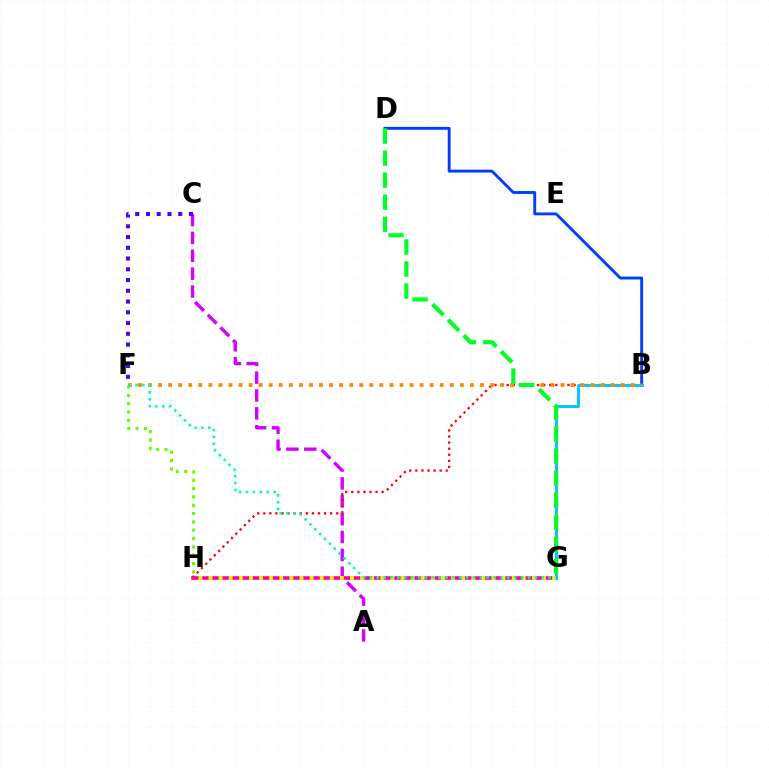{('A', 'C'): [{'color': '#d600ff', 'line_style': 'dashed', 'thickness': 2.43}], ('B', 'H'): [{'color': '#ff0000', 'line_style': 'dotted', 'thickness': 1.65}], ('B', 'D'): [{'color': '#003fff', 'line_style': 'solid', 'thickness': 2.09}], ('G', 'H'): [{'color': '#ff00a0', 'line_style': 'solid', 'thickness': 2.61}, {'color': '#eeff00', 'line_style': 'dotted', 'thickness': 2.75}], ('F', 'H'): [{'color': '#66ff00', 'line_style': 'dotted', 'thickness': 2.26}], ('B', 'G'): [{'color': '#00c7ff', 'line_style': 'solid', 'thickness': 2.1}], ('B', 'F'): [{'color': '#ff8800', 'line_style': 'dotted', 'thickness': 2.73}], ('C', 'F'): [{'color': '#4f00ff', 'line_style': 'dotted', 'thickness': 2.92}], ('F', 'G'): [{'color': '#00ffaf', 'line_style': 'dotted', 'thickness': 1.87}], ('D', 'G'): [{'color': '#00ff27', 'line_style': 'dashed', 'thickness': 3.0}]}